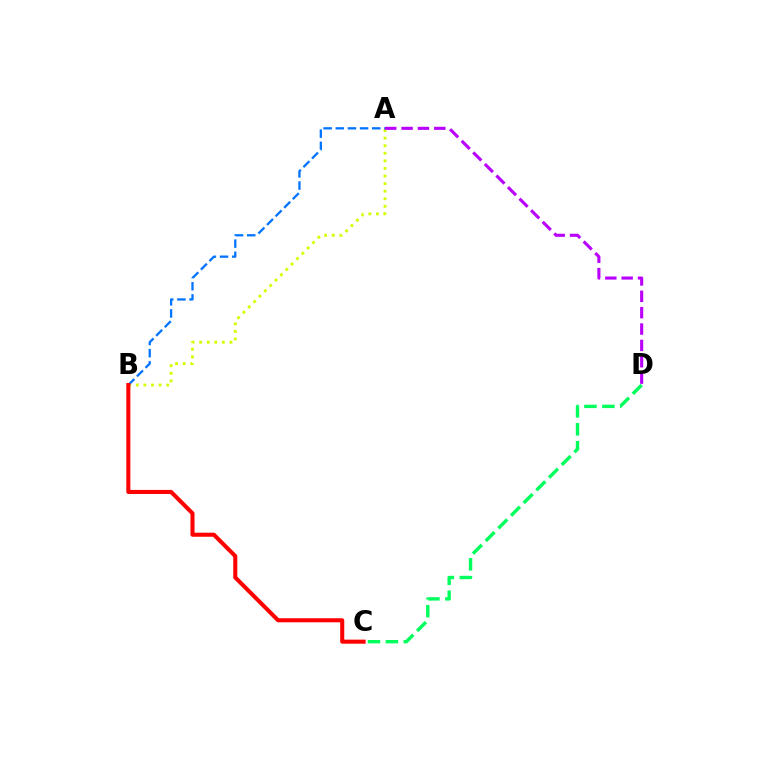{('C', 'D'): [{'color': '#00ff5c', 'line_style': 'dashed', 'thickness': 2.44}], ('A', 'B'): [{'color': '#d1ff00', 'line_style': 'dotted', 'thickness': 2.06}, {'color': '#0074ff', 'line_style': 'dashed', 'thickness': 1.65}], ('A', 'D'): [{'color': '#b900ff', 'line_style': 'dashed', 'thickness': 2.22}], ('B', 'C'): [{'color': '#ff0000', 'line_style': 'solid', 'thickness': 2.93}]}